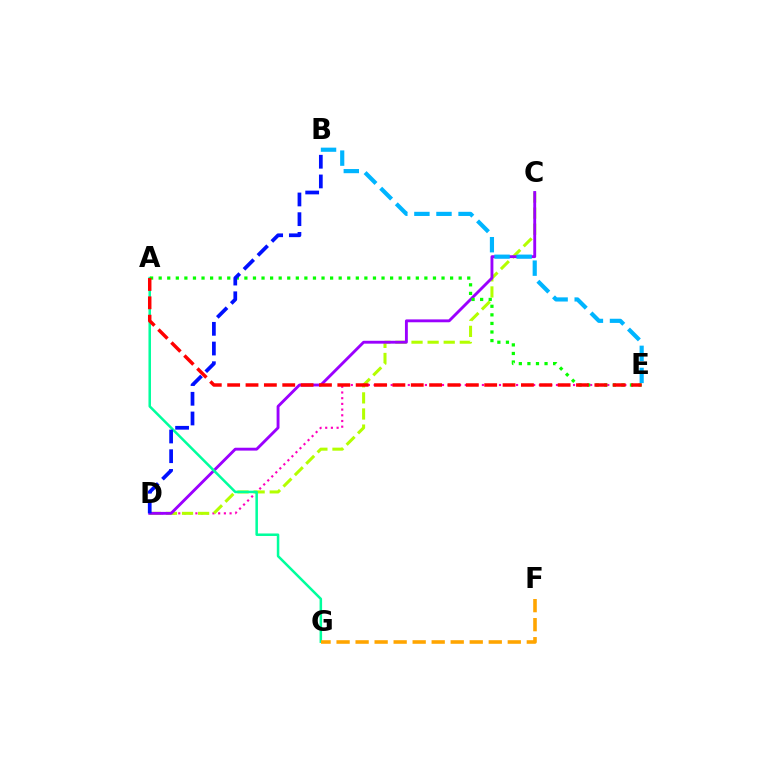{('D', 'E'): [{'color': '#ff00bd', 'line_style': 'dotted', 'thickness': 1.55}], ('C', 'D'): [{'color': '#b3ff00', 'line_style': 'dashed', 'thickness': 2.19}, {'color': '#9b00ff', 'line_style': 'solid', 'thickness': 2.07}], ('A', 'G'): [{'color': '#00ff9d', 'line_style': 'solid', 'thickness': 1.81}], ('B', 'E'): [{'color': '#00b5ff', 'line_style': 'dashed', 'thickness': 3.0}], ('A', 'E'): [{'color': '#08ff00', 'line_style': 'dotted', 'thickness': 2.33}, {'color': '#ff0000', 'line_style': 'dashed', 'thickness': 2.49}], ('B', 'D'): [{'color': '#0010ff', 'line_style': 'dashed', 'thickness': 2.68}], ('F', 'G'): [{'color': '#ffa500', 'line_style': 'dashed', 'thickness': 2.58}]}